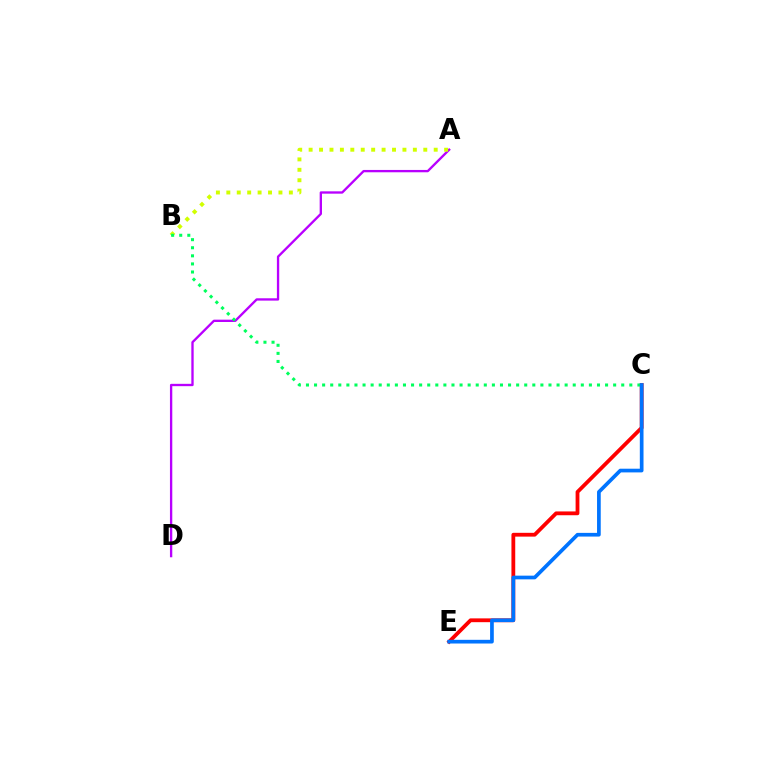{('A', 'D'): [{'color': '#b900ff', 'line_style': 'solid', 'thickness': 1.68}], ('C', 'E'): [{'color': '#ff0000', 'line_style': 'solid', 'thickness': 2.74}, {'color': '#0074ff', 'line_style': 'solid', 'thickness': 2.66}], ('A', 'B'): [{'color': '#d1ff00', 'line_style': 'dotted', 'thickness': 2.83}], ('B', 'C'): [{'color': '#00ff5c', 'line_style': 'dotted', 'thickness': 2.2}]}